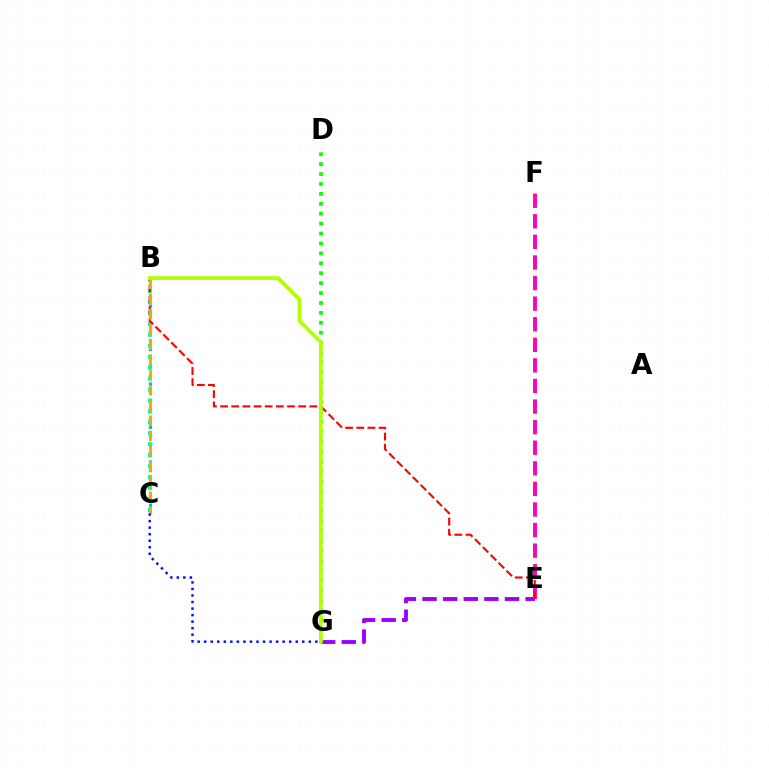{('E', 'G'): [{'color': '#9b00ff', 'line_style': 'dashed', 'thickness': 2.8}], ('B', 'C'): [{'color': '#00b5ff', 'line_style': 'dotted', 'thickness': 2.35}, {'color': '#00ff9d', 'line_style': 'dotted', 'thickness': 2.97}, {'color': '#ffa500', 'line_style': 'dashed', 'thickness': 2.07}], ('E', 'F'): [{'color': '#ff00bd', 'line_style': 'dashed', 'thickness': 2.8}], ('B', 'E'): [{'color': '#ff0000', 'line_style': 'dashed', 'thickness': 1.52}], ('D', 'G'): [{'color': '#08ff00', 'line_style': 'dotted', 'thickness': 2.69}], ('B', 'G'): [{'color': '#b3ff00', 'line_style': 'solid', 'thickness': 2.68}], ('C', 'G'): [{'color': '#0010ff', 'line_style': 'dotted', 'thickness': 1.78}]}